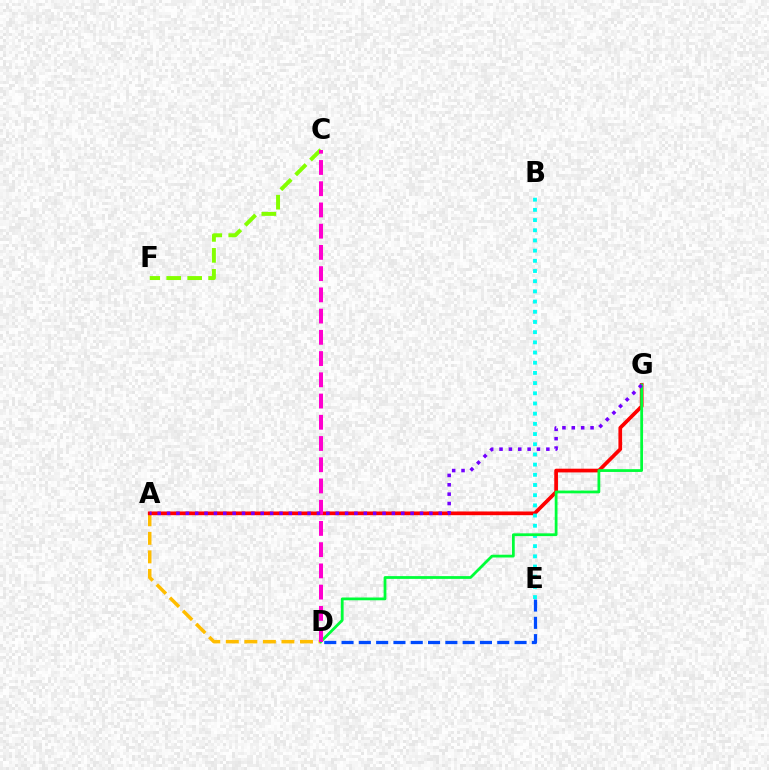{('C', 'F'): [{'color': '#84ff00', 'line_style': 'dashed', 'thickness': 2.85}], ('A', 'D'): [{'color': '#ffbd00', 'line_style': 'dashed', 'thickness': 2.52}], ('D', 'E'): [{'color': '#004bff', 'line_style': 'dashed', 'thickness': 2.35}], ('A', 'G'): [{'color': '#ff0000', 'line_style': 'solid', 'thickness': 2.67}, {'color': '#7200ff', 'line_style': 'dotted', 'thickness': 2.55}], ('B', 'E'): [{'color': '#00fff6', 'line_style': 'dotted', 'thickness': 2.77}], ('D', 'G'): [{'color': '#00ff39', 'line_style': 'solid', 'thickness': 2.0}], ('C', 'D'): [{'color': '#ff00cf', 'line_style': 'dashed', 'thickness': 2.88}]}